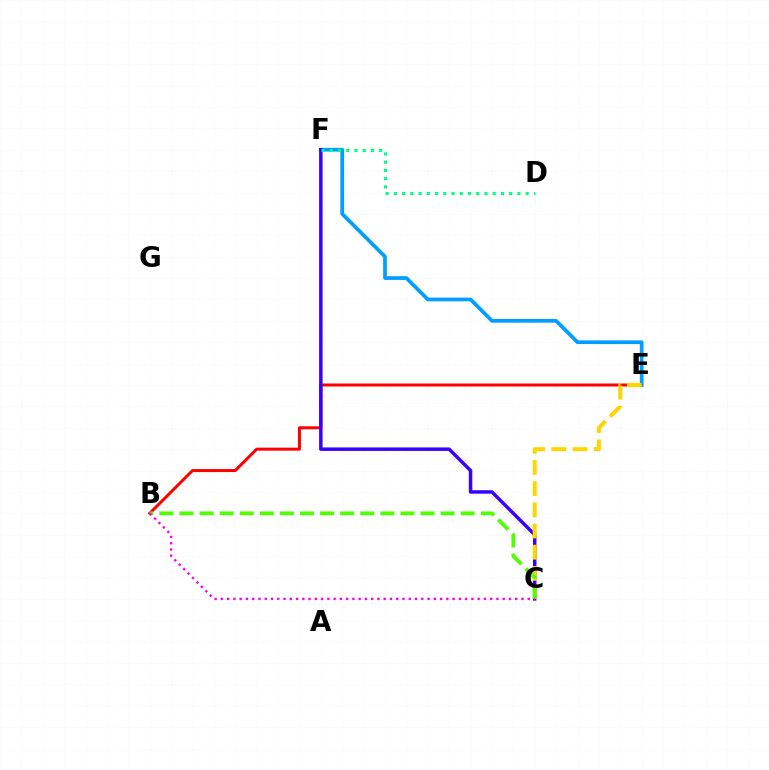{('B', 'E'): [{'color': '#ff0000', 'line_style': 'solid', 'thickness': 2.16}], ('E', 'F'): [{'color': '#009eff', 'line_style': 'solid', 'thickness': 2.67}], ('C', 'F'): [{'color': '#3700ff', 'line_style': 'solid', 'thickness': 2.51}], ('C', 'E'): [{'color': '#ffd500', 'line_style': 'dashed', 'thickness': 2.88}], ('D', 'F'): [{'color': '#00ff86', 'line_style': 'dotted', 'thickness': 2.24}], ('B', 'C'): [{'color': '#4fff00', 'line_style': 'dashed', 'thickness': 2.73}, {'color': '#ff00ed', 'line_style': 'dotted', 'thickness': 1.7}]}